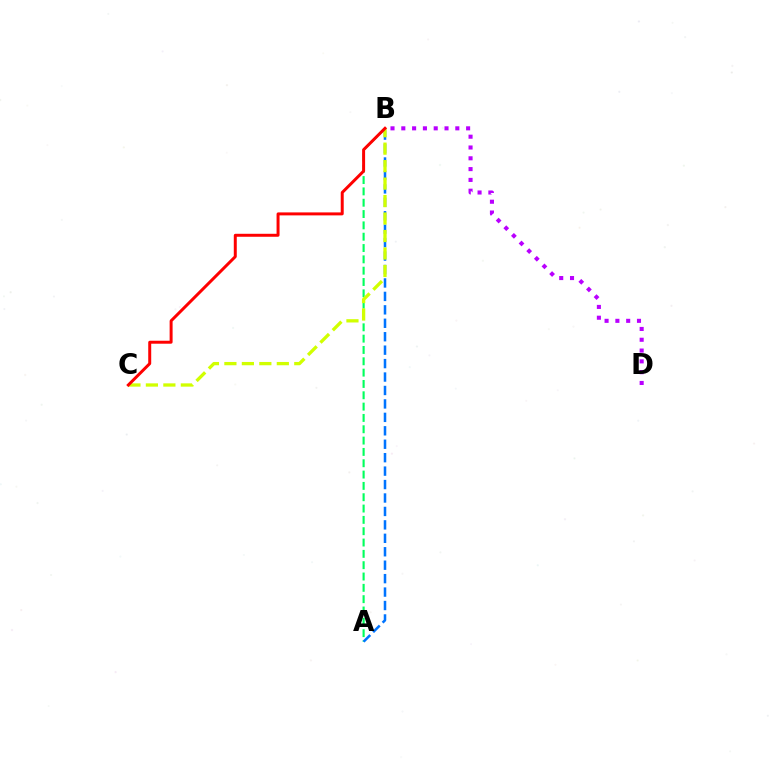{('A', 'B'): [{'color': '#00ff5c', 'line_style': 'dashed', 'thickness': 1.54}, {'color': '#0074ff', 'line_style': 'dashed', 'thickness': 1.83}], ('B', 'C'): [{'color': '#d1ff00', 'line_style': 'dashed', 'thickness': 2.37}, {'color': '#ff0000', 'line_style': 'solid', 'thickness': 2.14}], ('B', 'D'): [{'color': '#b900ff', 'line_style': 'dotted', 'thickness': 2.93}]}